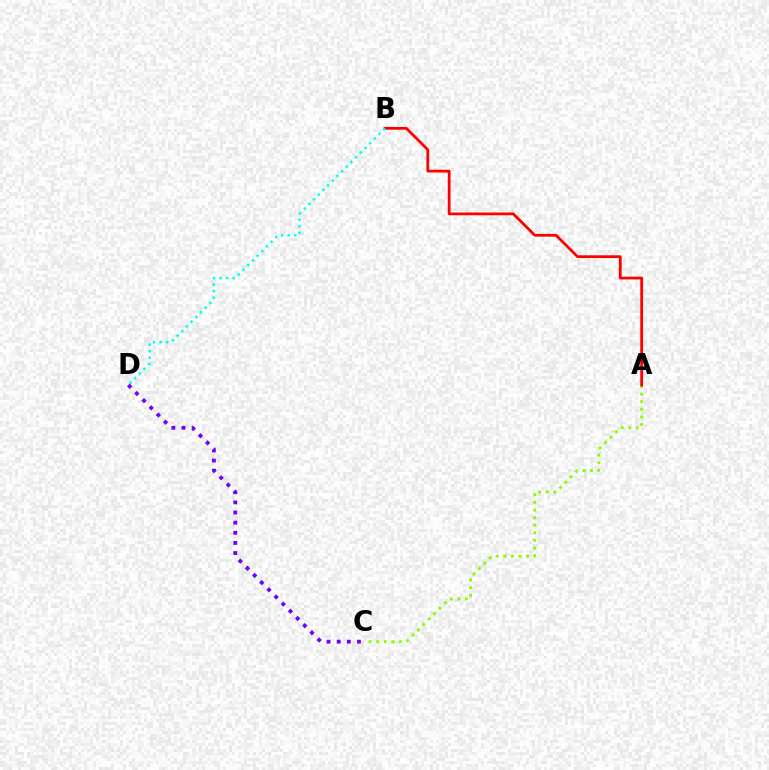{('A', 'C'): [{'color': '#84ff00', 'line_style': 'dotted', 'thickness': 2.07}], ('A', 'B'): [{'color': '#ff0000', 'line_style': 'solid', 'thickness': 1.99}], ('B', 'D'): [{'color': '#00fff6', 'line_style': 'dotted', 'thickness': 1.79}], ('C', 'D'): [{'color': '#7200ff', 'line_style': 'dotted', 'thickness': 2.75}]}